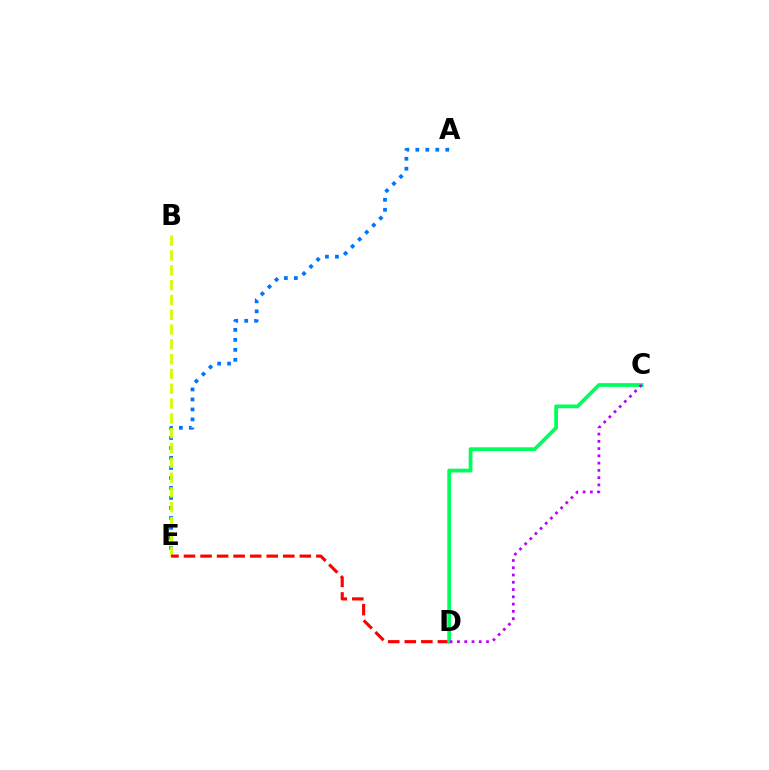{('A', 'E'): [{'color': '#0074ff', 'line_style': 'dotted', 'thickness': 2.71}], ('B', 'E'): [{'color': '#d1ff00', 'line_style': 'dashed', 'thickness': 2.01}], ('D', 'E'): [{'color': '#ff0000', 'line_style': 'dashed', 'thickness': 2.25}], ('C', 'D'): [{'color': '#00ff5c', 'line_style': 'solid', 'thickness': 2.72}, {'color': '#b900ff', 'line_style': 'dotted', 'thickness': 1.97}]}